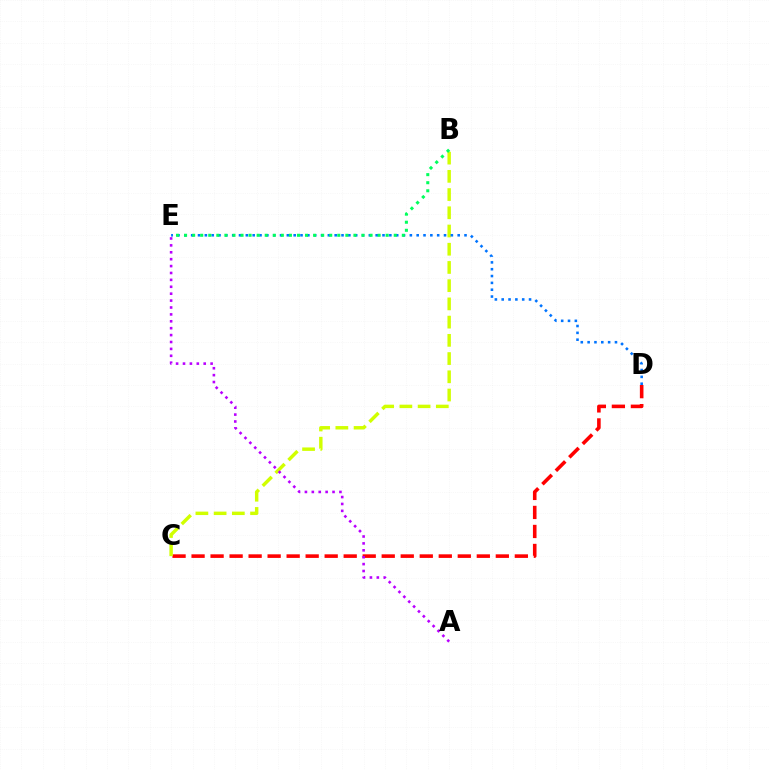{('C', 'D'): [{'color': '#ff0000', 'line_style': 'dashed', 'thickness': 2.58}], ('B', 'C'): [{'color': '#d1ff00', 'line_style': 'dashed', 'thickness': 2.48}], ('A', 'E'): [{'color': '#b900ff', 'line_style': 'dotted', 'thickness': 1.88}], ('D', 'E'): [{'color': '#0074ff', 'line_style': 'dotted', 'thickness': 1.86}], ('B', 'E'): [{'color': '#00ff5c', 'line_style': 'dotted', 'thickness': 2.19}]}